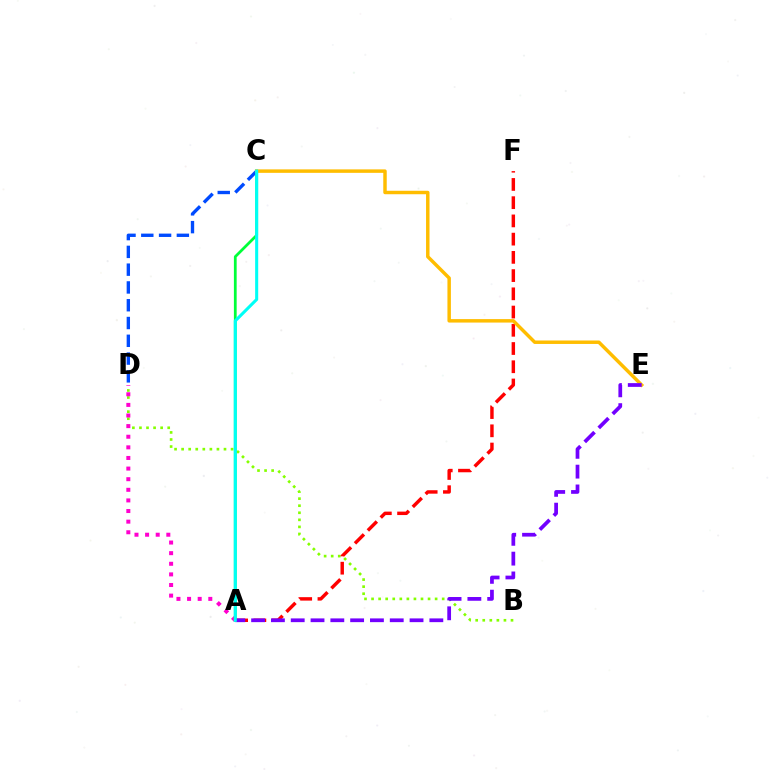{('B', 'D'): [{'color': '#84ff00', 'line_style': 'dotted', 'thickness': 1.92}], ('A', 'D'): [{'color': '#ff00cf', 'line_style': 'dotted', 'thickness': 2.88}], ('A', 'C'): [{'color': '#00ff39', 'line_style': 'solid', 'thickness': 1.99}, {'color': '#00fff6', 'line_style': 'solid', 'thickness': 2.21}], ('C', 'D'): [{'color': '#004bff', 'line_style': 'dashed', 'thickness': 2.42}], ('A', 'F'): [{'color': '#ff0000', 'line_style': 'dashed', 'thickness': 2.48}], ('C', 'E'): [{'color': '#ffbd00', 'line_style': 'solid', 'thickness': 2.49}], ('A', 'E'): [{'color': '#7200ff', 'line_style': 'dashed', 'thickness': 2.69}]}